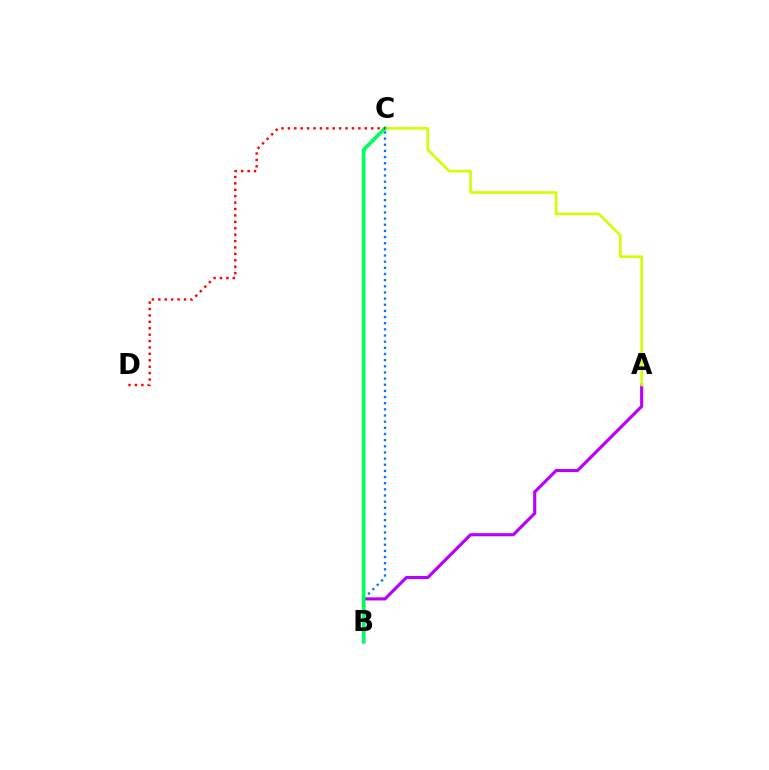{('A', 'B'): [{'color': '#b900ff', 'line_style': 'solid', 'thickness': 2.24}], ('A', 'C'): [{'color': '#d1ff00', 'line_style': 'solid', 'thickness': 1.89}], ('B', 'C'): [{'color': '#0074ff', 'line_style': 'dotted', 'thickness': 1.67}, {'color': '#00ff5c', 'line_style': 'solid', 'thickness': 2.64}], ('C', 'D'): [{'color': '#ff0000', 'line_style': 'dotted', 'thickness': 1.74}]}